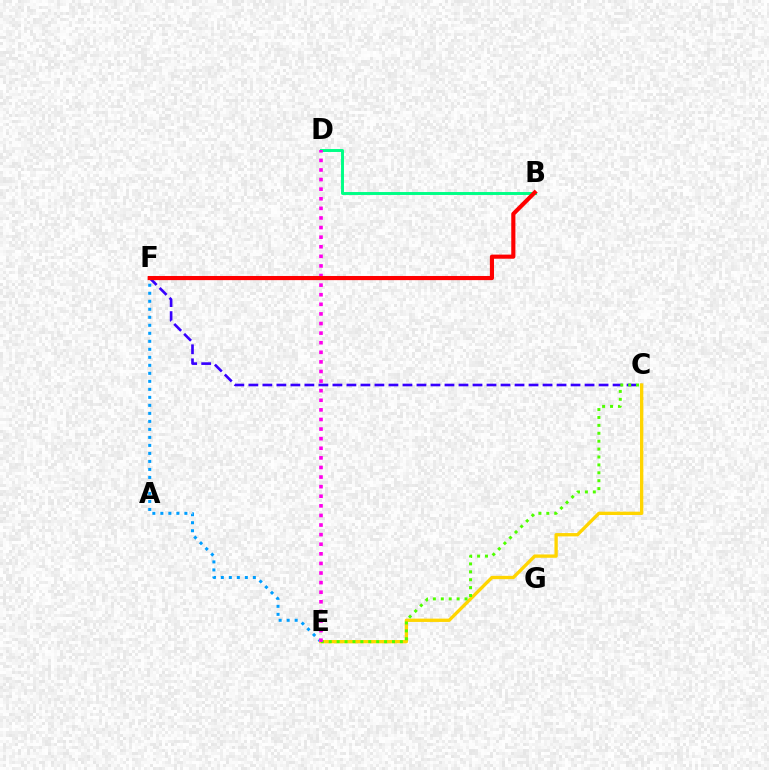{('C', 'F'): [{'color': '#3700ff', 'line_style': 'dashed', 'thickness': 1.9}], ('B', 'D'): [{'color': '#00ff86', 'line_style': 'solid', 'thickness': 2.12}], ('E', 'F'): [{'color': '#009eff', 'line_style': 'dotted', 'thickness': 2.18}], ('C', 'E'): [{'color': '#ffd500', 'line_style': 'solid', 'thickness': 2.39}, {'color': '#4fff00', 'line_style': 'dotted', 'thickness': 2.15}], ('D', 'E'): [{'color': '#ff00ed', 'line_style': 'dotted', 'thickness': 2.61}], ('B', 'F'): [{'color': '#ff0000', 'line_style': 'solid', 'thickness': 2.97}]}